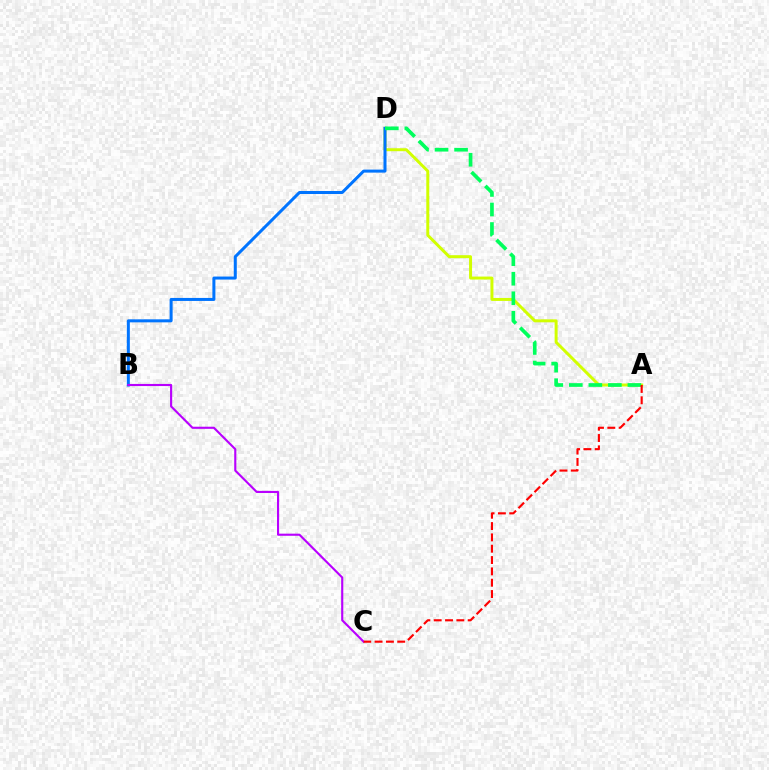{('A', 'D'): [{'color': '#d1ff00', 'line_style': 'solid', 'thickness': 2.14}, {'color': '#00ff5c', 'line_style': 'dashed', 'thickness': 2.65}], ('B', 'D'): [{'color': '#0074ff', 'line_style': 'solid', 'thickness': 2.17}], ('B', 'C'): [{'color': '#b900ff', 'line_style': 'solid', 'thickness': 1.53}], ('A', 'C'): [{'color': '#ff0000', 'line_style': 'dashed', 'thickness': 1.54}]}